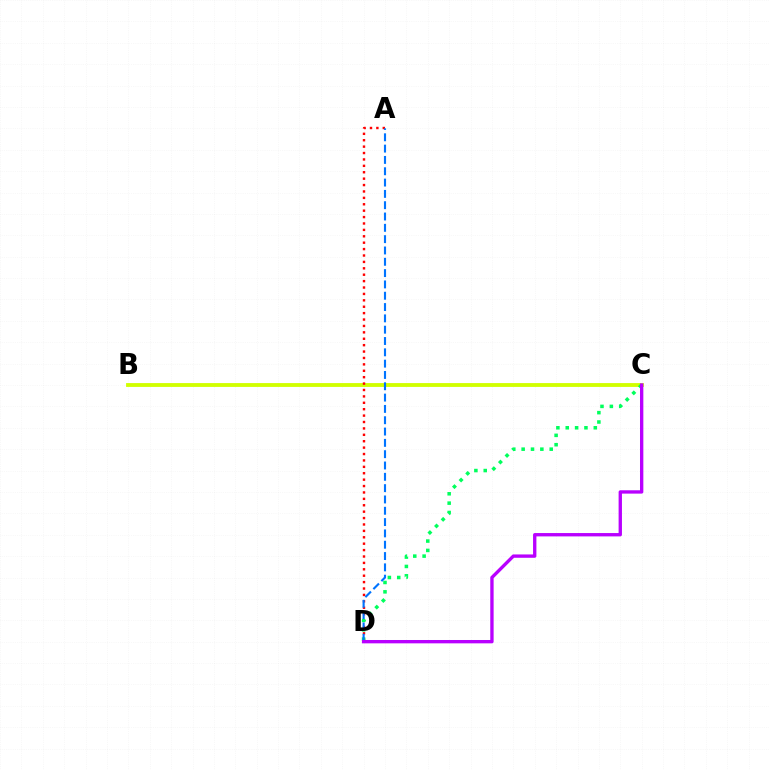{('B', 'C'): [{'color': '#d1ff00', 'line_style': 'solid', 'thickness': 2.76}], ('A', 'D'): [{'color': '#ff0000', 'line_style': 'dotted', 'thickness': 1.74}, {'color': '#0074ff', 'line_style': 'dashed', 'thickness': 1.54}], ('C', 'D'): [{'color': '#00ff5c', 'line_style': 'dotted', 'thickness': 2.54}, {'color': '#b900ff', 'line_style': 'solid', 'thickness': 2.41}]}